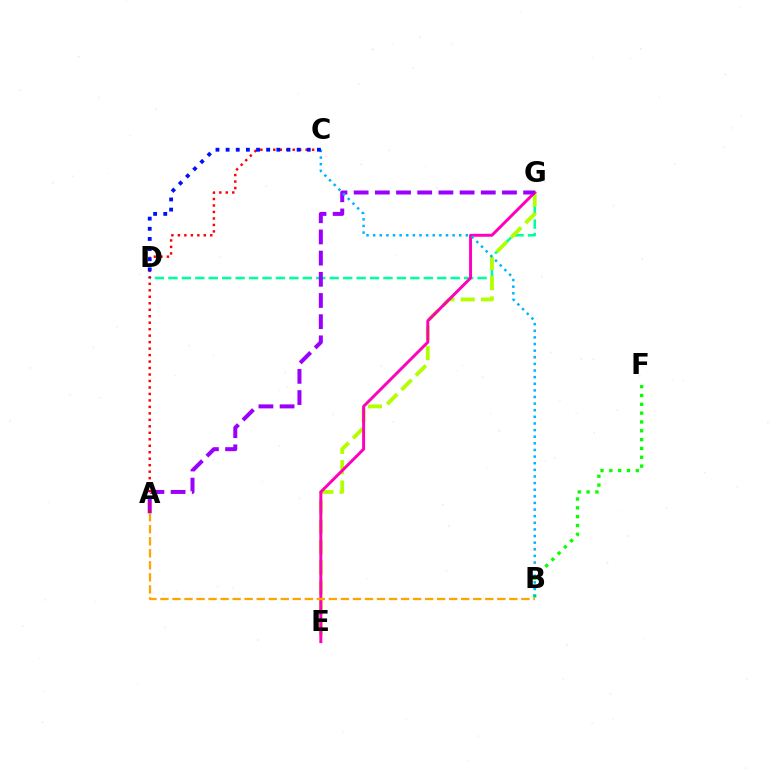{('D', 'G'): [{'color': '#00ff9d', 'line_style': 'dashed', 'thickness': 1.83}], ('E', 'G'): [{'color': '#b3ff00', 'line_style': 'dashed', 'thickness': 2.75}, {'color': '#ff00bd', 'line_style': 'solid', 'thickness': 2.13}], ('A', 'G'): [{'color': '#9b00ff', 'line_style': 'dashed', 'thickness': 2.88}], ('B', 'F'): [{'color': '#08ff00', 'line_style': 'dotted', 'thickness': 2.4}], ('A', 'B'): [{'color': '#ffa500', 'line_style': 'dashed', 'thickness': 1.63}], ('A', 'C'): [{'color': '#ff0000', 'line_style': 'dotted', 'thickness': 1.76}], ('B', 'C'): [{'color': '#00b5ff', 'line_style': 'dotted', 'thickness': 1.8}], ('C', 'D'): [{'color': '#0010ff', 'line_style': 'dotted', 'thickness': 2.76}]}